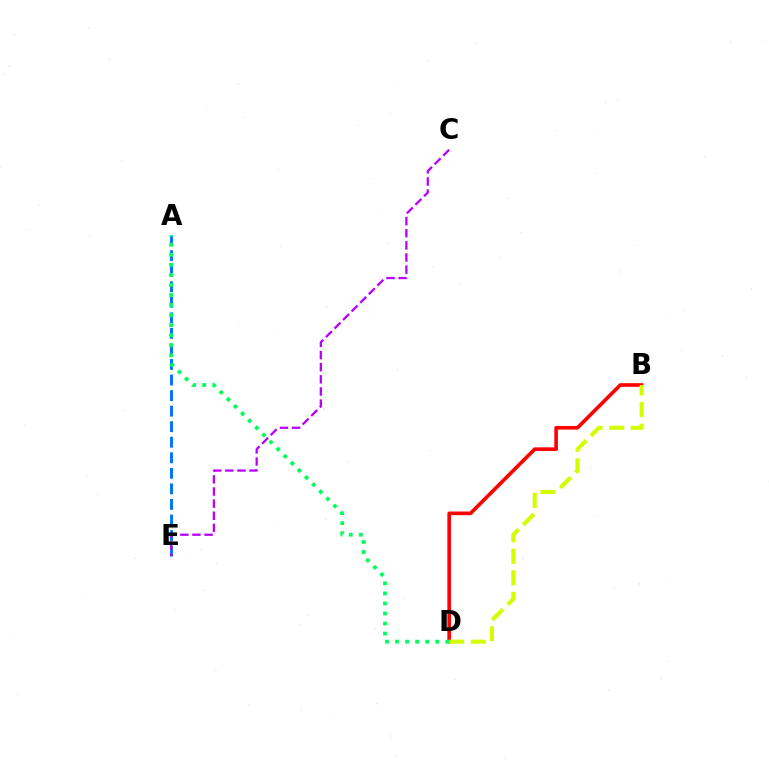{('A', 'E'): [{'color': '#0074ff', 'line_style': 'dashed', 'thickness': 2.11}], ('B', 'D'): [{'color': '#ff0000', 'line_style': 'solid', 'thickness': 2.61}, {'color': '#d1ff00', 'line_style': 'dashed', 'thickness': 2.93}], ('A', 'D'): [{'color': '#00ff5c', 'line_style': 'dotted', 'thickness': 2.73}], ('C', 'E'): [{'color': '#b900ff', 'line_style': 'dashed', 'thickness': 1.65}]}